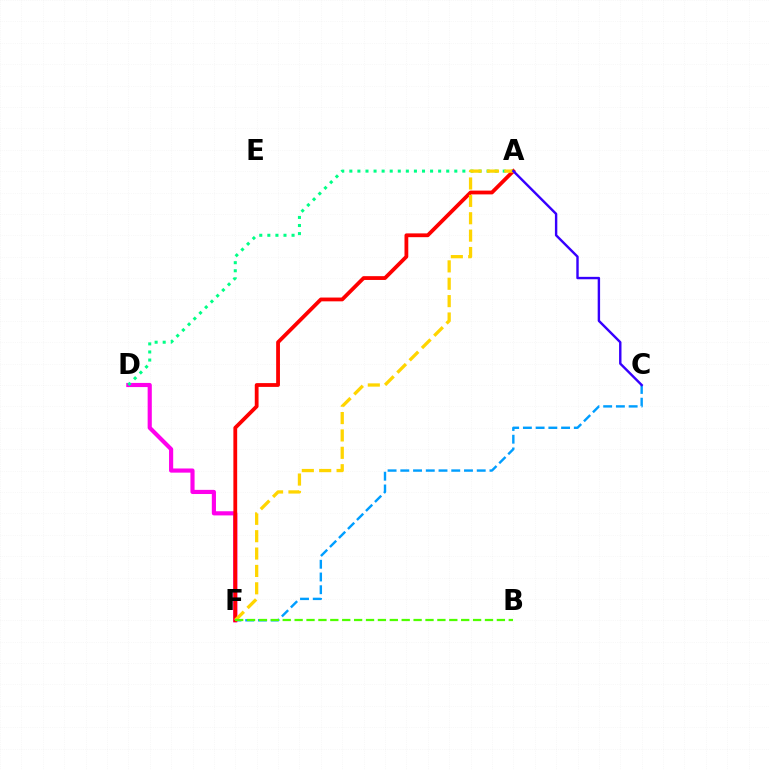{('D', 'F'): [{'color': '#ff00ed', 'line_style': 'solid', 'thickness': 2.99}], ('C', 'F'): [{'color': '#009eff', 'line_style': 'dashed', 'thickness': 1.73}], ('A', 'D'): [{'color': '#00ff86', 'line_style': 'dotted', 'thickness': 2.19}], ('A', 'F'): [{'color': '#ff0000', 'line_style': 'solid', 'thickness': 2.73}, {'color': '#ffd500', 'line_style': 'dashed', 'thickness': 2.36}], ('B', 'F'): [{'color': '#4fff00', 'line_style': 'dashed', 'thickness': 1.62}], ('A', 'C'): [{'color': '#3700ff', 'line_style': 'solid', 'thickness': 1.74}]}